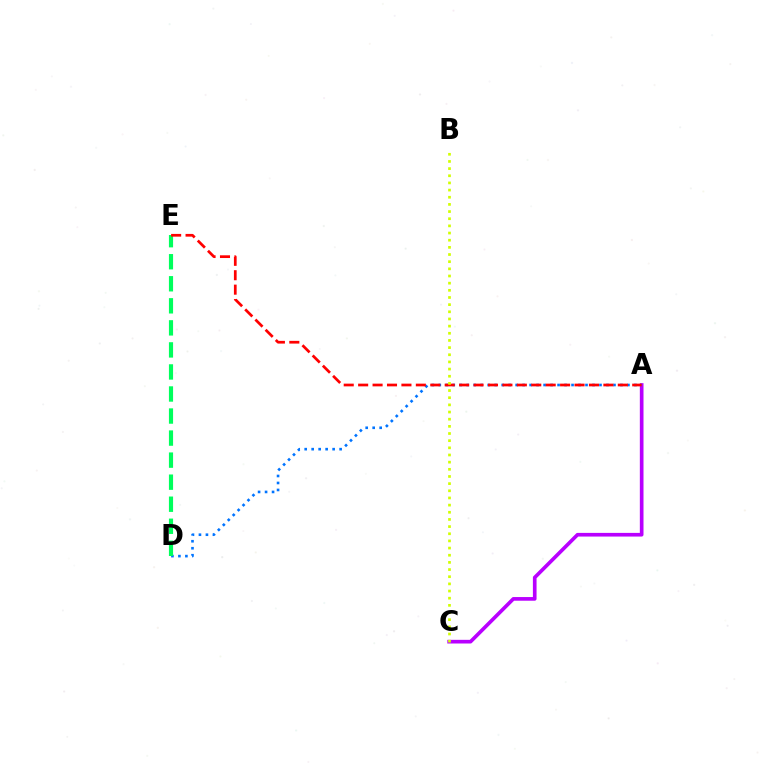{('A', 'C'): [{'color': '#b900ff', 'line_style': 'solid', 'thickness': 2.64}], ('A', 'D'): [{'color': '#0074ff', 'line_style': 'dotted', 'thickness': 1.9}], ('D', 'E'): [{'color': '#00ff5c', 'line_style': 'dashed', 'thickness': 2.99}], ('A', 'E'): [{'color': '#ff0000', 'line_style': 'dashed', 'thickness': 1.96}], ('B', 'C'): [{'color': '#d1ff00', 'line_style': 'dotted', 'thickness': 1.95}]}